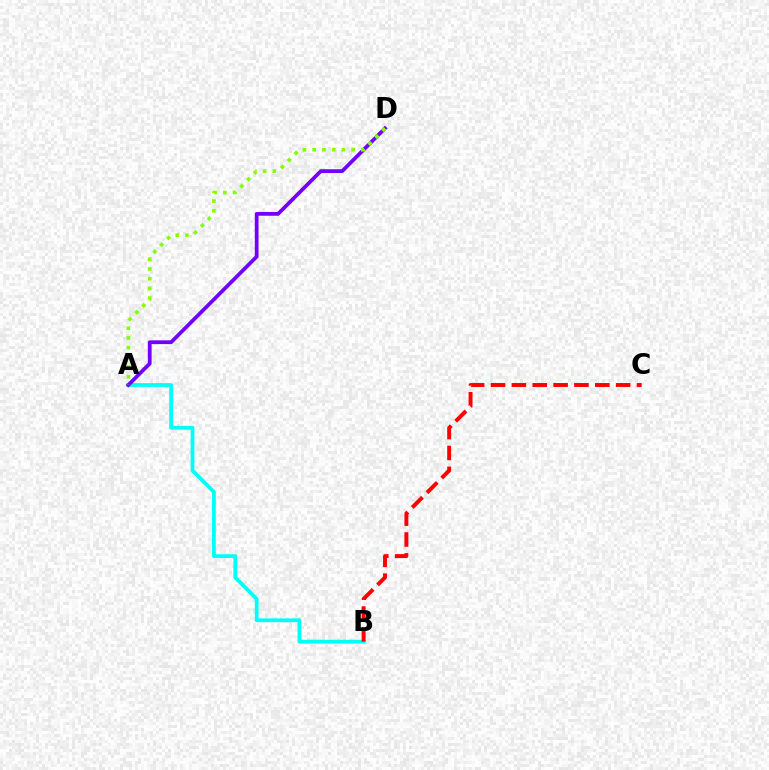{('A', 'B'): [{'color': '#00fff6', 'line_style': 'solid', 'thickness': 2.72}], ('A', 'D'): [{'color': '#7200ff', 'line_style': 'solid', 'thickness': 2.7}, {'color': '#84ff00', 'line_style': 'dotted', 'thickness': 2.64}], ('B', 'C'): [{'color': '#ff0000', 'line_style': 'dashed', 'thickness': 2.83}]}